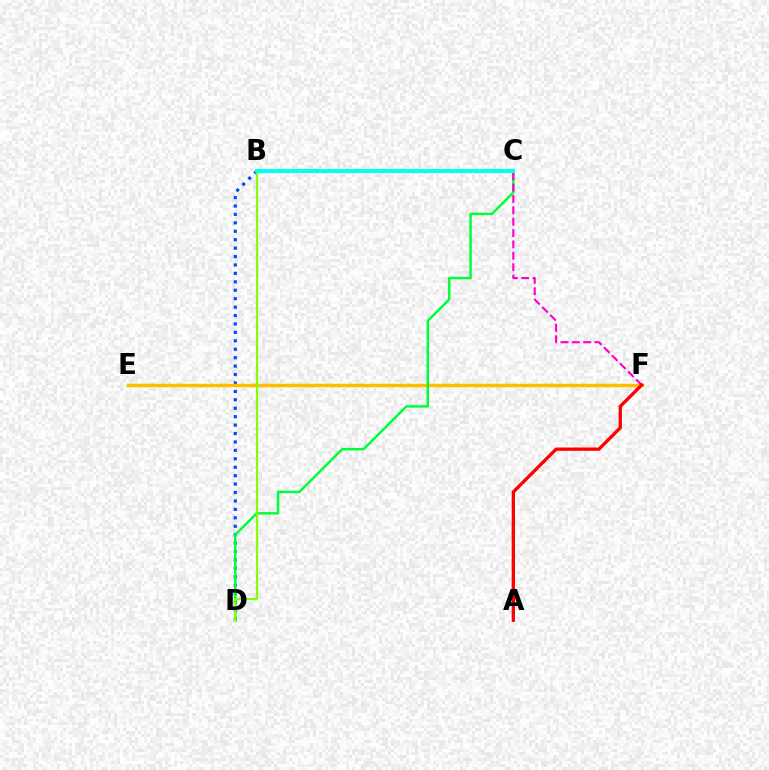{('B', 'C'): [{'color': '#7200ff', 'line_style': 'solid', 'thickness': 2.09}, {'color': '#00fff6', 'line_style': 'solid', 'thickness': 2.88}], ('B', 'D'): [{'color': '#004bff', 'line_style': 'dotted', 'thickness': 2.29}, {'color': '#84ff00', 'line_style': 'solid', 'thickness': 1.58}], ('E', 'F'): [{'color': '#ffbd00', 'line_style': 'solid', 'thickness': 2.5}], ('C', 'D'): [{'color': '#00ff39', 'line_style': 'solid', 'thickness': 1.77}], ('C', 'F'): [{'color': '#ff00cf', 'line_style': 'dashed', 'thickness': 1.54}], ('A', 'F'): [{'color': '#ff0000', 'line_style': 'solid', 'thickness': 2.37}]}